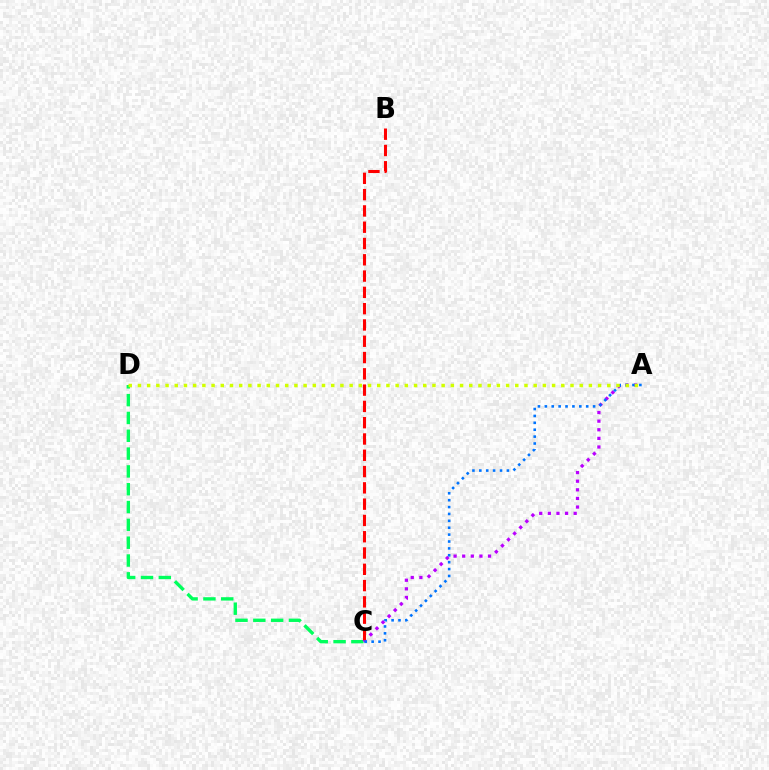{('C', 'D'): [{'color': '#00ff5c', 'line_style': 'dashed', 'thickness': 2.42}], ('A', 'C'): [{'color': '#b900ff', 'line_style': 'dotted', 'thickness': 2.34}, {'color': '#0074ff', 'line_style': 'dotted', 'thickness': 1.87}], ('B', 'C'): [{'color': '#ff0000', 'line_style': 'dashed', 'thickness': 2.21}], ('A', 'D'): [{'color': '#d1ff00', 'line_style': 'dotted', 'thickness': 2.5}]}